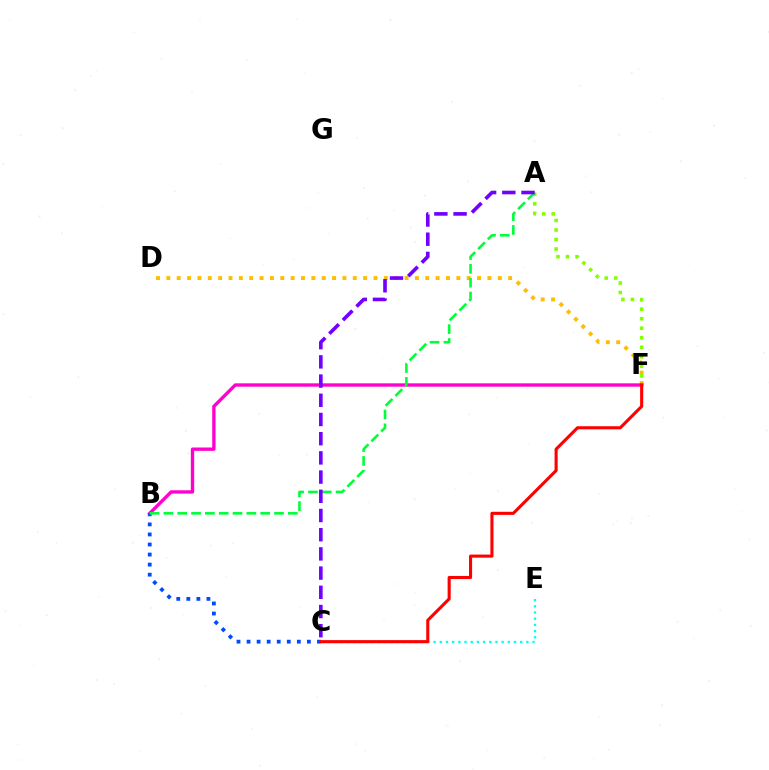{('D', 'F'): [{'color': '#ffbd00', 'line_style': 'dotted', 'thickness': 2.81}], ('A', 'F'): [{'color': '#84ff00', 'line_style': 'dotted', 'thickness': 2.58}], ('C', 'E'): [{'color': '#00fff6', 'line_style': 'dotted', 'thickness': 1.68}], ('B', 'F'): [{'color': '#ff00cf', 'line_style': 'solid', 'thickness': 2.41}], ('B', 'C'): [{'color': '#004bff', 'line_style': 'dotted', 'thickness': 2.73}], ('A', 'B'): [{'color': '#00ff39', 'line_style': 'dashed', 'thickness': 1.88}], ('A', 'C'): [{'color': '#7200ff', 'line_style': 'dashed', 'thickness': 2.61}], ('C', 'F'): [{'color': '#ff0000', 'line_style': 'solid', 'thickness': 2.22}]}